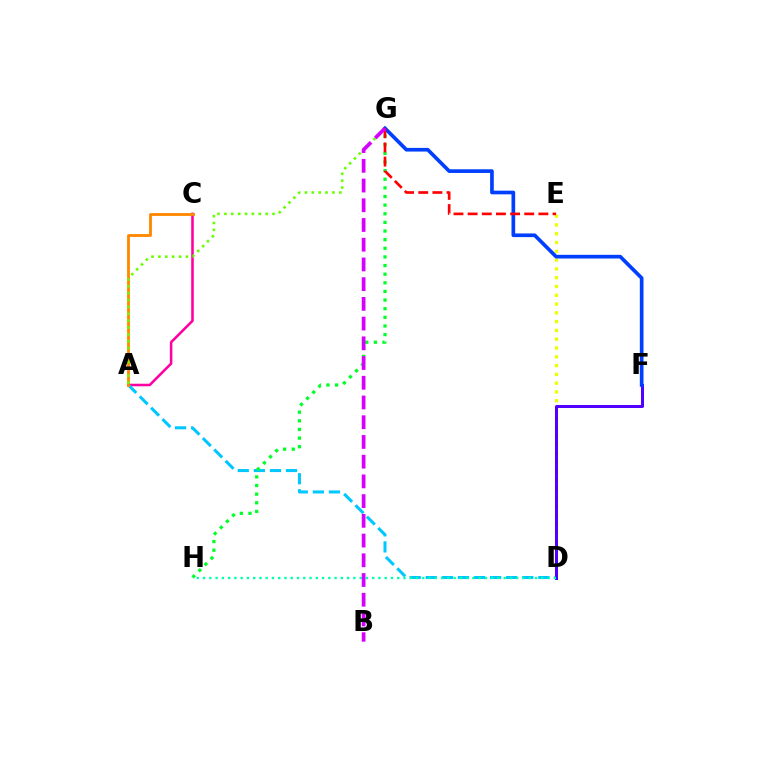{('D', 'E'): [{'color': '#eeff00', 'line_style': 'dotted', 'thickness': 2.39}], ('A', 'C'): [{'color': '#ff00a0', 'line_style': 'solid', 'thickness': 1.84}, {'color': '#ff8800', 'line_style': 'solid', 'thickness': 2.05}], ('A', 'D'): [{'color': '#00c7ff', 'line_style': 'dashed', 'thickness': 2.19}], ('D', 'F'): [{'color': '#4f00ff', 'line_style': 'solid', 'thickness': 2.17}], ('A', 'G'): [{'color': '#66ff00', 'line_style': 'dotted', 'thickness': 1.87}], ('G', 'H'): [{'color': '#00ff27', 'line_style': 'dotted', 'thickness': 2.34}], ('F', 'G'): [{'color': '#003fff', 'line_style': 'solid', 'thickness': 2.65}], ('D', 'H'): [{'color': '#00ffaf', 'line_style': 'dotted', 'thickness': 1.7}], ('E', 'G'): [{'color': '#ff0000', 'line_style': 'dashed', 'thickness': 1.92}], ('B', 'G'): [{'color': '#d600ff', 'line_style': 'dashed', 'thickness': 2.68}]}